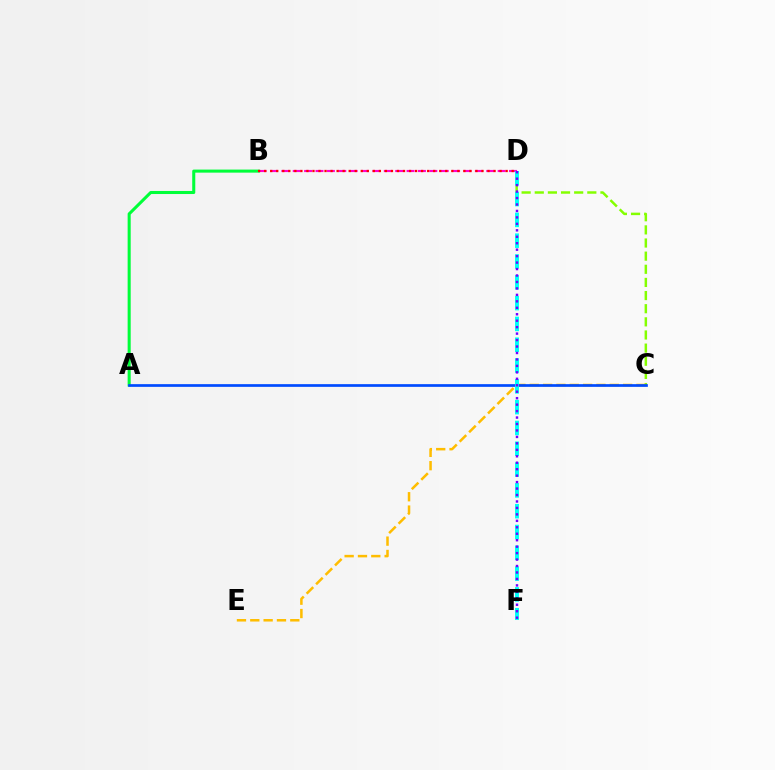{('C', 'D'): [{'color': '#84ff00', 'line_style': 'dashed', 'thickness': 1.78}], ('B', 'D'): [{'color': '#ff00cf', 'line_style': 'dashed', 'thickness': 1.55}, {'color': '#ff0000', 'line_style': 'dotted', 'thickness': 1.64}], ('A', 'B'): [{'color': '#00ff39', 'line_style': 'solid', 'thickness': 2.2}], ('C', 'E'): [{'color': '#ffbd00', 'line_style': 'dashed', 'thickness': 1.81}], ('A', 'C'): [{'color': '#004bff', 'line_style': 'solid', 'thickness': 1.95}], ('D', 'F'): [{'color': '#00fff6', 'line_style': 'dashed', 'thickness': 2.83}, {'color': '#7200ff', 'line_style': 'dotted', 'thickness': 1.75}]}